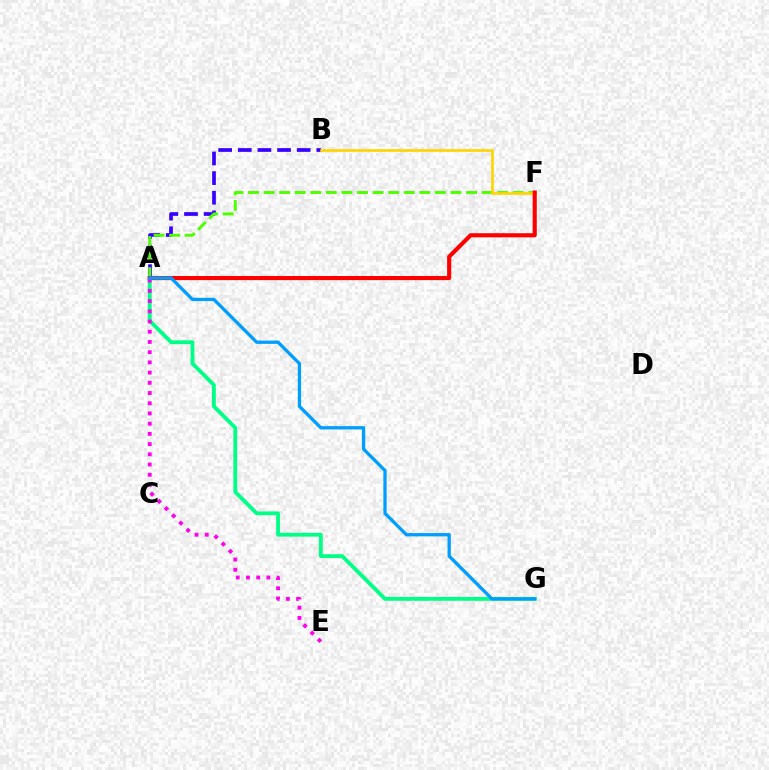{('A', 'B'): [{'color': '#3700ff', 'line_style': 'dashed', 'thickness': 2.67}], ('A', 'G'): [{'color': '#00ff86', 'line_style': 'solid', 'thickness': 2.75}, {'color': '#009eff', 'line_style': 'solid', 'thickness': 2.37}], ('A', 'F'): [{'color': '#4fff00', 'line_style': 'dashed', 'thickness': 2.12}, {'color': '#ff0000', 'line_style': 'solid', 'thickness': 2.97}], ('B', 'F'): [{'color': '#ffd500', 'line_style': 'solid', 'thickness': 1.91}], ('A', 'E'): [{'color': '#ff00ed', 'line_style': 'dotted', 'thickness': 2.78}]}